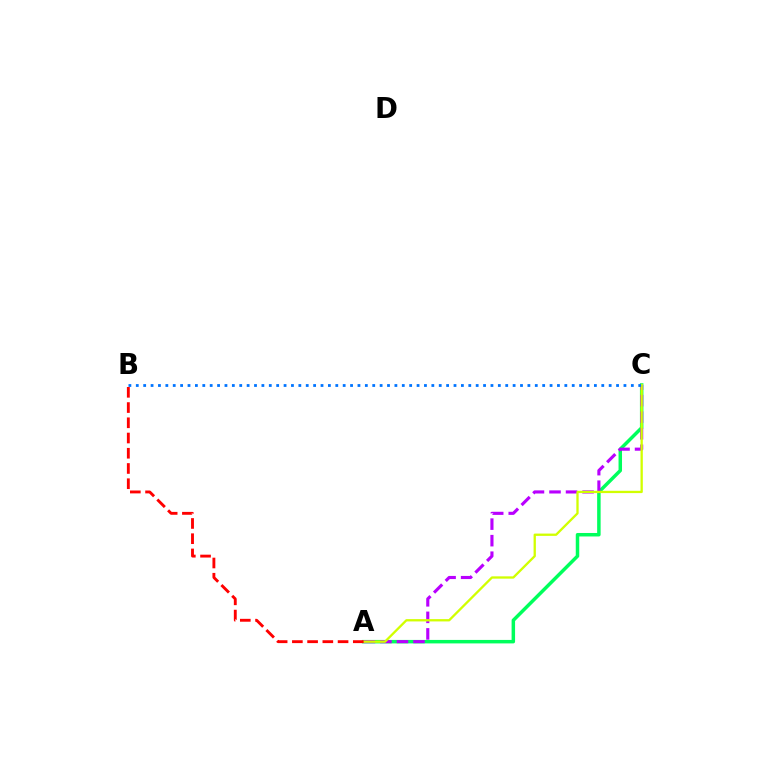{('A', 'C'): [{'color': '#00ff5c', 'line_style': 'solid', 'thickness': 2.51}, {'color': '#b900ff', 'line_style': 'dashed', 'thickness': 2.25}, {'color': '#d1ff00', 'line_style': 'solid', 'thickness': 1.66}], ('B', 'C'): [{'color': '#0074ff', 'line_style': 'dotted', 'thickness': 2.01}], ('A', 'B'): [{'color': '#ff0000', 'line_style': 'dashed', 'thickness': 2.07}]}